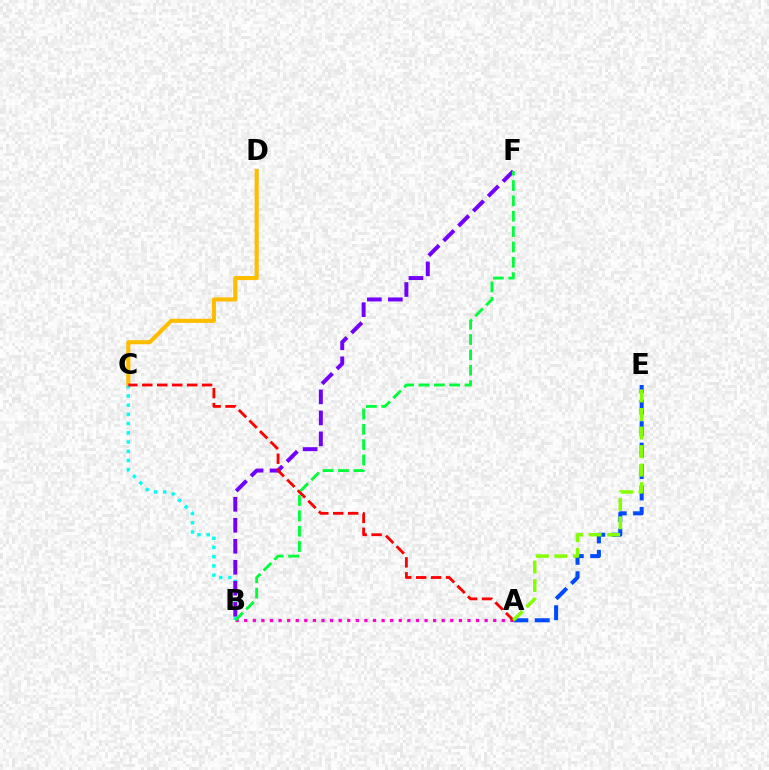{('C', 'D'): [{'color': '#ffbd00', 'line_style': 'solid', 'thickness': 2.96}], ('A', 'E'): [{'color': '#004bff', 'line_style': 'dashed', 'thickness': 2.91}, {'color': '#84ff00', 'line_style': 'dashed', 'thickness': 2.52}], ('B', 'C'): [{'color': '#00fff6', 'line_style': 'dotted', 'thickness': 2.5}], ('A', 'B'): [{'color': '#ff00cf', 'line_style': 'dotted', 'thickness': 2.33}], ('B', 'F'): [{'color': '#7200ff', 'line_style': 'dashed', 'thickness': 2.85}, {'color': '#00ff39', 'line_style': 'dashed', 'thickness': 2.09}], ('A', 'C'): [{'color': '#ff0000', 'line_style': 'dashed', 'thickness': 2.03}]}